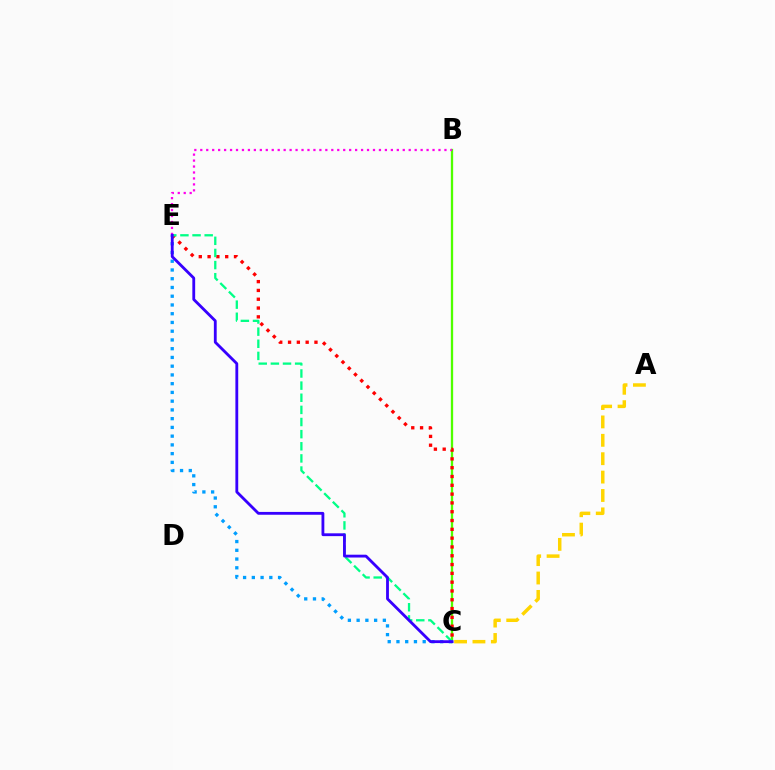{('B', 'C'): [{'color': '#4fff00', 'line_style': 'solid', 'thickness': 1.66}], ('C', 'E'): [{'color': '#ff0000', 'line_style': 'dotted', 'thickness': 2.39}, {'color': '#00ff86', 'line_style': 'dashed', 'thickness': 1.65}, {'color': '#009eff', 'line_style': 'dotted', 'thickness': 2.38}, {'color': '#3700ff', 'line_style': 'solid', 'thickness': 2.03}], ('A', 'C'): [{'color': '#ffd500', 'line_style': 'dashed', 'thickness': 2.5}], ('B', 'E'): [{'color': '#ff00ed', 'line_style': 'dotted', 'thickness': 1.62}]}